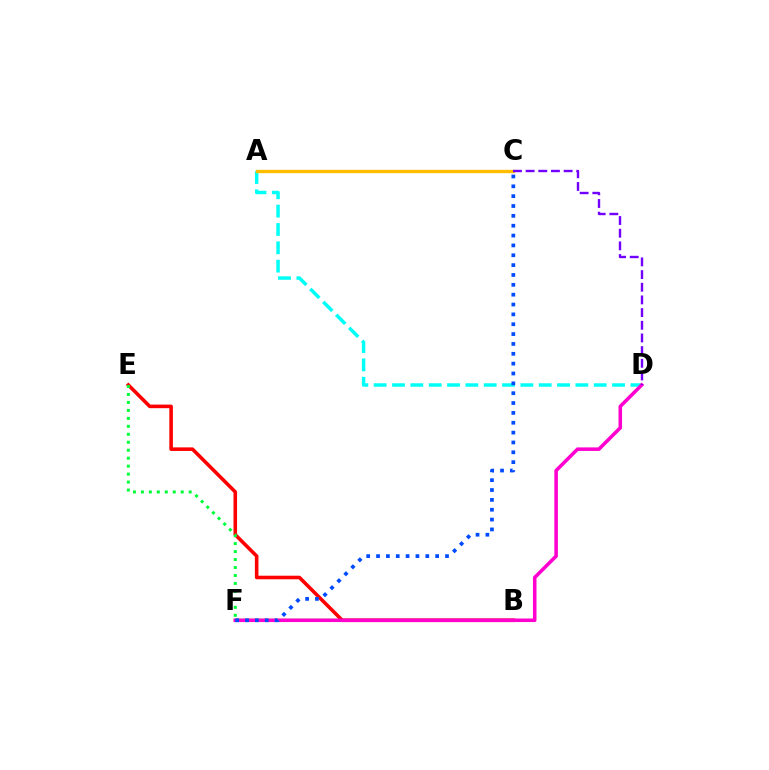{('B', 'F'): [{'color': '#84ff00', 'line_style': 'solid', 'thickness': 1.74}], ('A', 'D'): [{'color': '#00fff6', 'line_style': 'dashed', 'thickness': 2.49}], ('B', 'E'): [{'color': '#ff0000', 'line_style': 'solid', 'thickness': 2.57}], ('D', 'F'): [{'color': '#ff00cf', 'line_style': 'solid', 'thickness': 2.55}], ('A', 'C'): [{'color': '#ffbd00', 'line_style': 'solid', 'thickness': 2.41}], ('C', 'D'): [{'color': '#7200ff', 'line_style': 'dashed', 'thickness': 1.72}], ('E', 'F'): [{'color': '#00ff39', 'line_style': 'dotted', 'thickness': 2.16}], ('C', 'F'): [{'color': '#004bff', 'line_style': 'dotted', 'thickness': 2.68}]}